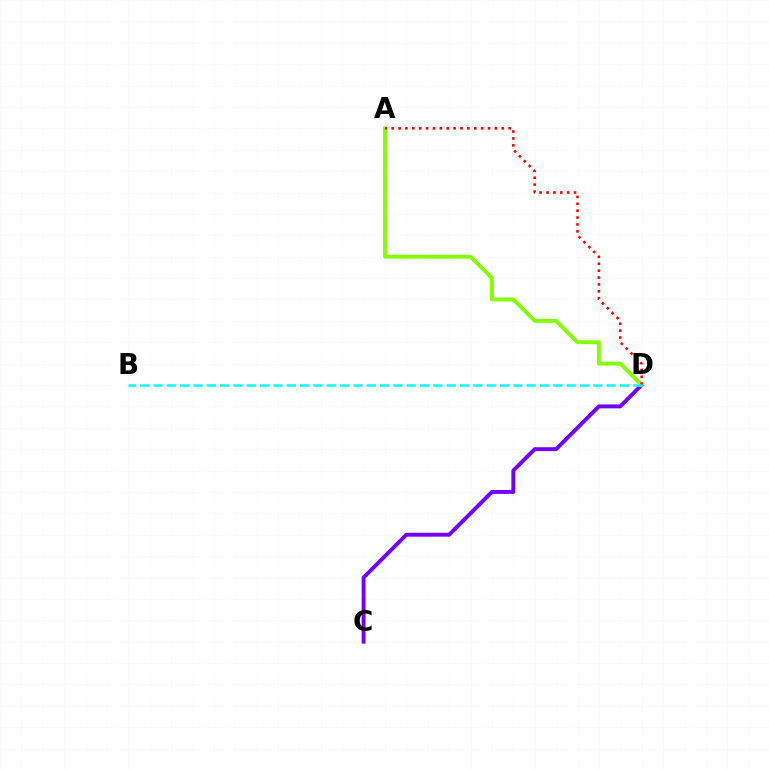{('C', 'D'): [{'color': '#7200ff', 'line_style': 'solid', 'thickness': 2.81}], ('A', 'D'): [{'color': '#84ff00', 'line_style': 'solid', 'thickness': 2.77}, {'color': '#ff0000', 'line_style': 'dotted', 'thickness': 1.87}], ('B', 'D'): [{'color': '#00fff6', 'line_style': 'dashed', 'thickness': 1.81}]}